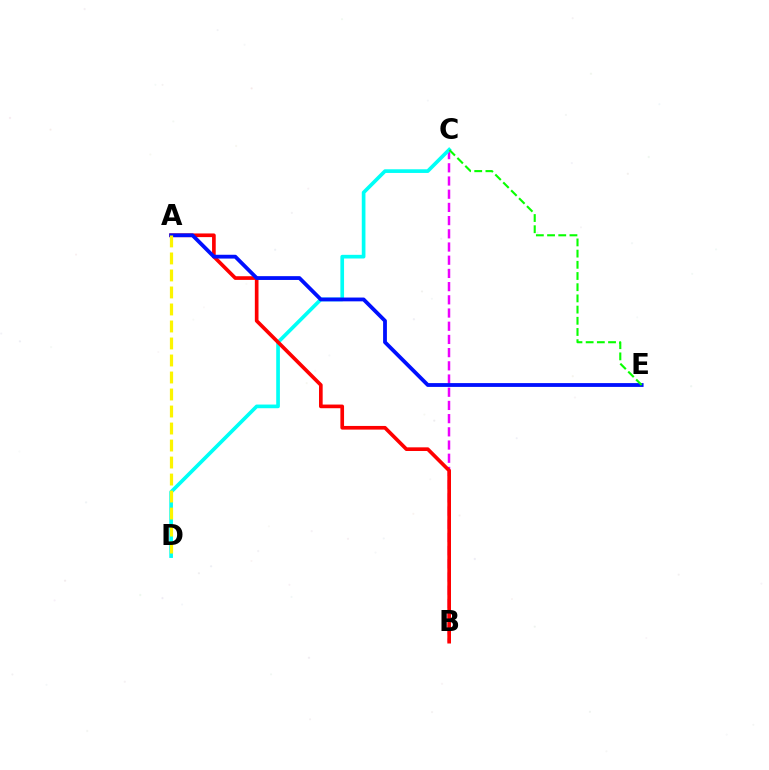{('B', 'C'): [{'color': '#ee00ff', 'line_style': 'dashed', 'thickness': 1.79}], ('C', 'D'): [{'color': '#00fff6', 'line_style': 'solid', 'thickness': 2.64}], ('A', 'B'): [{'color': '#ff0000', 'line_style': 'solid', 'thickness': 2.64}], ('A', 'E'): [{'color': '#0010ff', 'line_style': 'solid', 'thickness': 2.74}], ('C', 'E'): [{'color': '#08ff00', 'line_style': 'dashed', 'thickness': 1.52}], ('A', 'D'): [{'color': '#fcf500', 'line_style': 'dashed', 'thickness': 2.31}]}